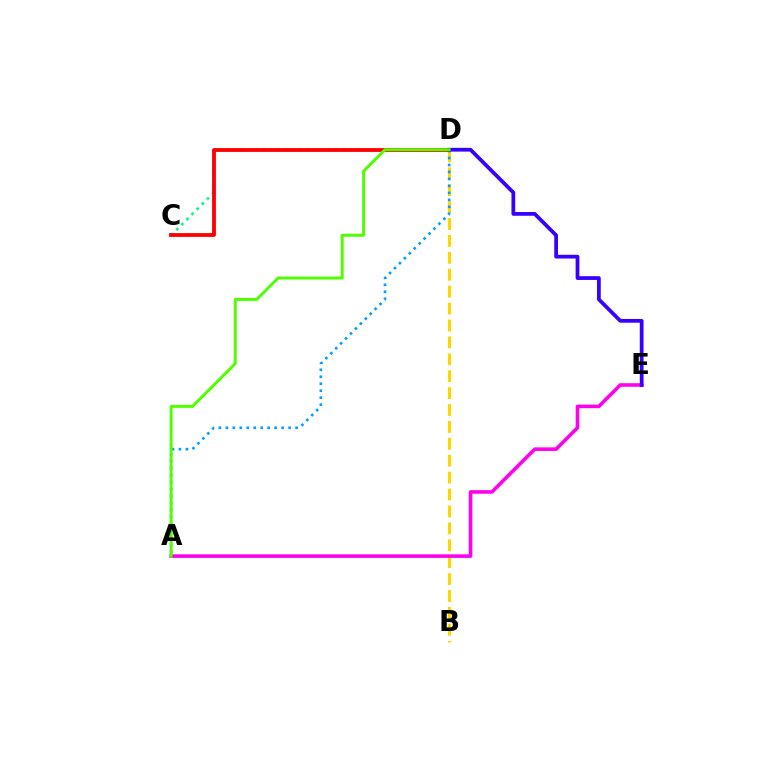{('C', 'D'): [{'color': '#00ff86', 'line_style': 'dotted', 'thickness': 1.97}, {'color': '#ff0000', 'line_style': 'solid', 'thickness': 2.74}], ('B', 'D'): [{'color': '#ffd500', 'line_style': 'dashed', 'thickness': 2.3}], ('A', 'E'): [{'color': '#ff00ed', 'line_style': 'solid', 'thickness': 2.59}], ('A', 'D'): [{'color': '#009eff', 'line_style': 'dotted', 'thickness': 1.89}, {'color': '#4fff00', 'line_style': 'solid', 'thickness': 2.13}], ('D', 'E'): [{'color': '#3700ff', 'line_style': 'solid', 'thickness': 2.7}]}